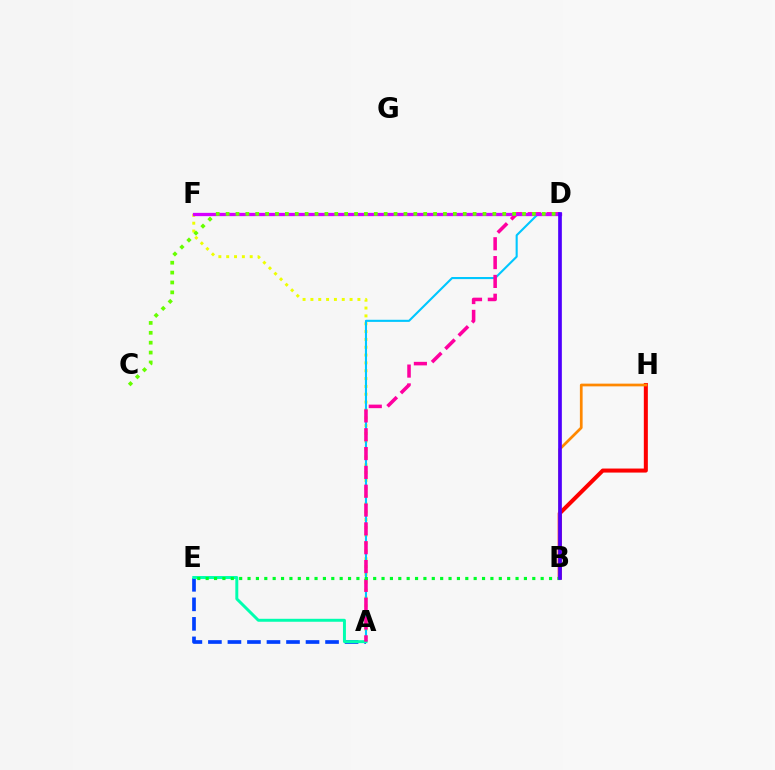{('B', 'H'): [{'color': '#ff0000', 'line_style': 'solid', 'thickness': 2.9}, {'color': '#ff8800', 'line_style': 'solid', 'thickness': 1.96}], ('A', 'E'): [{'color': '#003fff', 'line_style': 'dashed', 'thickness': 2.65}, {'color': '#00ffaf', 'line_style': 'solid', 'thickness': 2.13}], ('A', 'F'): [{'color': '#eeff00', 'line_style': 'dotted', 'thickness': 2.13}], ('A', 'D'): [{'color': '#00c7ff', 'line_style': 'solid', 'thickness': 1.51}, {'color': '#ff00a0', 'line_style': 'dashed', 'thickness': 2.56}], ('D', 'F'): [{'color': '#d600ff', 'line_style': 'solid', 'thickness': 2.37}], ('B', 'E'): [{'color': '#00ff27', 'line_style': 'dotted', 'thickness': 2.28}], ('C', 'D'): [{'color': '#66ff00', 'line_style': 'dotted', 'thickness': 2.68}], ('B', 'D'): [{'color': '#4f00ff', 'line_style': 'solid', 'thickness': 2.65}]}